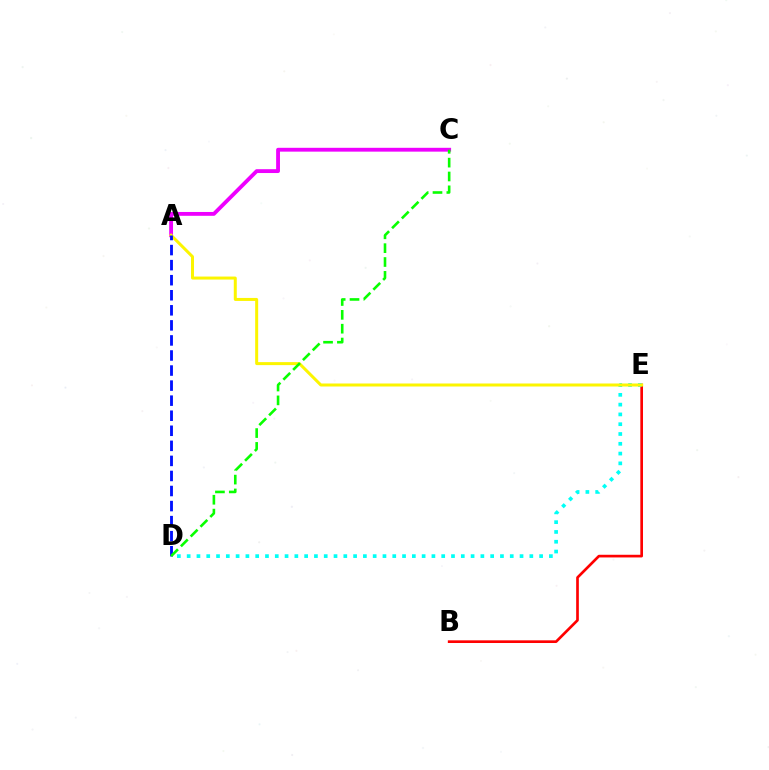{('B', 'E'): [{'color': '#ff0000', 'line_style': 'solid', 'thickness': 1.92}], ('D', 'E'): [{'color': '#00fff6', 'line_style': 'dotted', 'thickness': 2.66}], ('A', 'C'): [{'color': '#ee00ff', 'line_style': 'solid', 'thickness': 2.76}], ('A', 'E'): [{'color': '#fcf500', 'line_style': 'solid', 'thickness': 2.16}], ('A', 'D'): [{'color': '#0010ff', 'line_style': 'dashed', 'thickness': 2.05}], ('C', 'D'): [{'color': '#08ff00', 'line_style': 'dashed', 'thickness': 1.88}]}